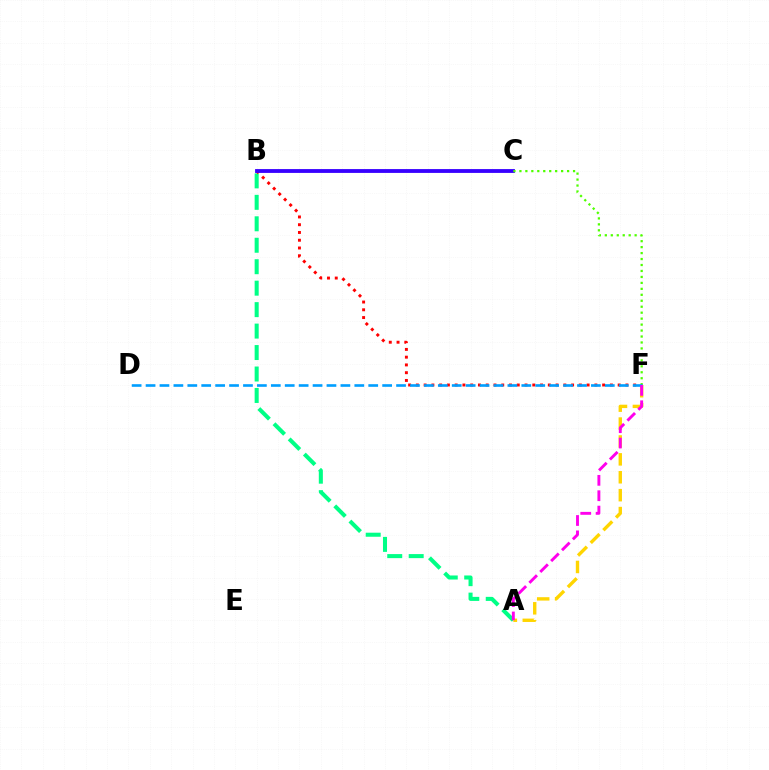{('A', 'B'): [{'color': '#00ff86', 'line_style': 'dashed', 'thickness': 2.92}], ('B', 'F'): [{'color': '#ff0000', 'line_style': 'dotted', 'thickness': 2.11}], ('B', 'C'): [{'color': '#3700ff', 'line_style': 'solid', 'thickness': 2.75}], ('C', 'F'): [{'color': '#4fff00', 'line_style': 'dotted', 'thickness': 1.62}], ('A', 'F'): [{'color': '#ffd500', 'line_style': 'dashed', 'thickness': 2.43}, {'color': '#ff00ed', 'line_style': 'dashed', 'thickness': 2.09}], ('D', 'F'): [{'color': '#009eff', 'line_style': 'dashed', 'thickness': 1.89}]}